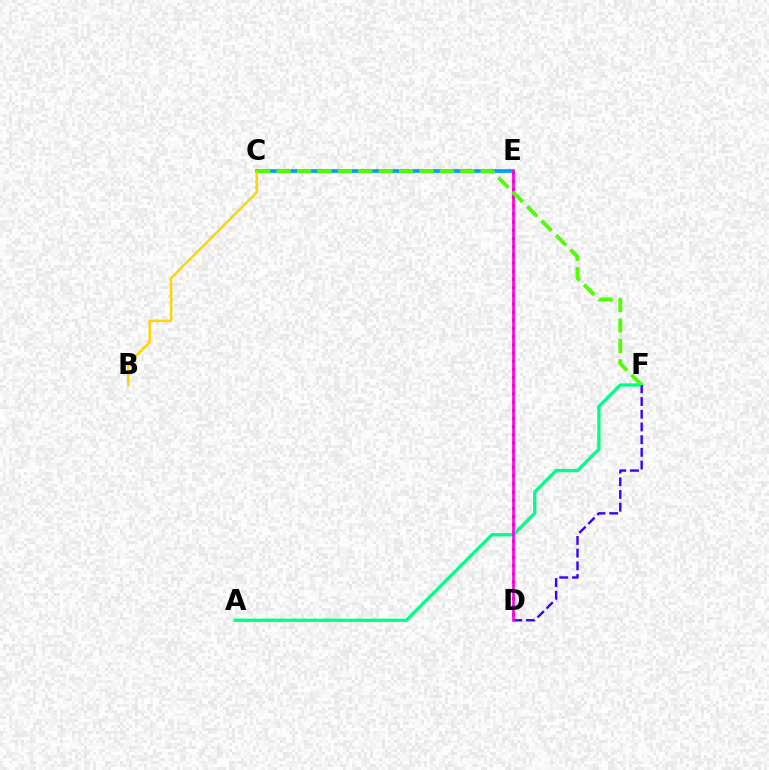{('C', 'E'): [{'color': '#009eff', 'line_style': 'solid', 'thickness': 2.69}], ('D', 'E'): [{'color': '#ff0000', 'line_style': 'dotted', 'thickness': 2.22}, {'color': '#ff00ed', 'line_style': 'solid', 'thickness': 1.91}], ('A', 'F'): [{'color': '#00ff86', 'line_style': 'solid', 'thickness': 2.37}], ('D', 'F'): [{'color': '#3700ff', 'line_style': 'dashed', 'thickness': 1.73}], ('B', 'C'): [{'color': '#ffd500', 'line_style': 'solid', 'thickness': 1.77}], ('C', 'F'): [{'color': '#4fff00', 'line_style': 'dashed', 'thickness': 2.77}]}